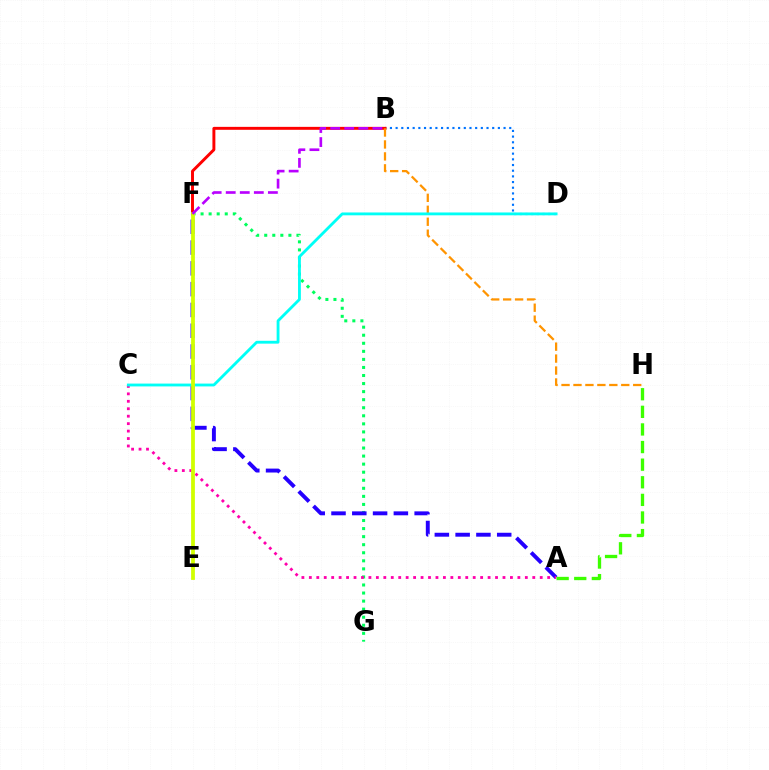{('F', 'G'): [{'color': '#00ff5c', 'line_style': 'dotted', 'thickness': 2.19}], ('B', 'D'): [{'color': '#0074ff', 'line_style': 'dotted', 'thickness': 1.54}], ('B', 'F'): [{'color': '#ff0000', 'line_style': 'solid', 'thickness': 2.12}, {'color': '#b900ff', 'line_style': 'dashed', 'thickness': 1.91}], ('A', 'F'): [{'color': '#2500ff', 'line_style': 'dashed', 'thickness': 2.82}], ('A', 'C'): [{'color': '#ff00ac', 'line_style': 'dotted', 'thickness': 2.02}], ('B', 'H'): [{'color': '#ff9400', 'line_style': 'dashed', 'thickness': 1.62}], ('A', 'H'): [{'color': '#3dff00', 'line_style': 'dashed', 'thickness': 2.39}], ('C', 'D'): [{'color': '#00fff6', 'line_style': 'solid', 'thickness': 2.04}], ('E', 'F'): [{'color': '#d1ff00', 'line_style': 'solid', 'thickness': 2.72}]}